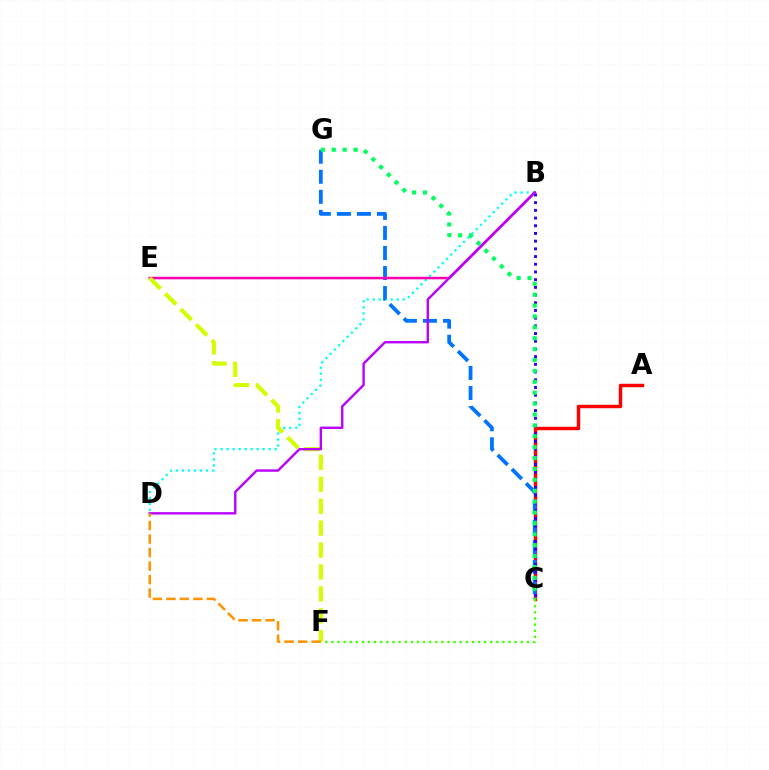{('A', 'C'): [{'color': '#ff0000', 'line_style': 'solid', 'thickness': 2.47}], ('C', 'F'): [{'color': '#3dff00', 'line_style': 'dotted', 'thickness': 1.66}], ('B', 'D'): [{'color': '#00fff6', 'line_style': 'dotted', 'thickness': 1.63}, {'color': '#b900ff', 'line_style': 'solid', 'thickness': 1.72}], ('C', 'G'): [{'color': '#0074ff', 'line_style': 'dashed', 'thickness': 2.72}, {'color': '#00ff5c', 'line_style': 'dotted', 'thickness': 2.96}], ('B', 'E'): [{'color': '#ff00ac', 'line_style': 'solid', 'thickness': 1.82}], ('E', 'F'): [{'color': '#d1ff00', 'line_style': 'dashed', 'thickness': 2.98}], ('B', 'C'): [{'color': '#2500ff', 'line_style': 'dotted', 'thickness': 2.09}], ('D', 'F'): [{'color': '#ff9400', 'line_style': 'dashed', 'thickness': 1.83}]}